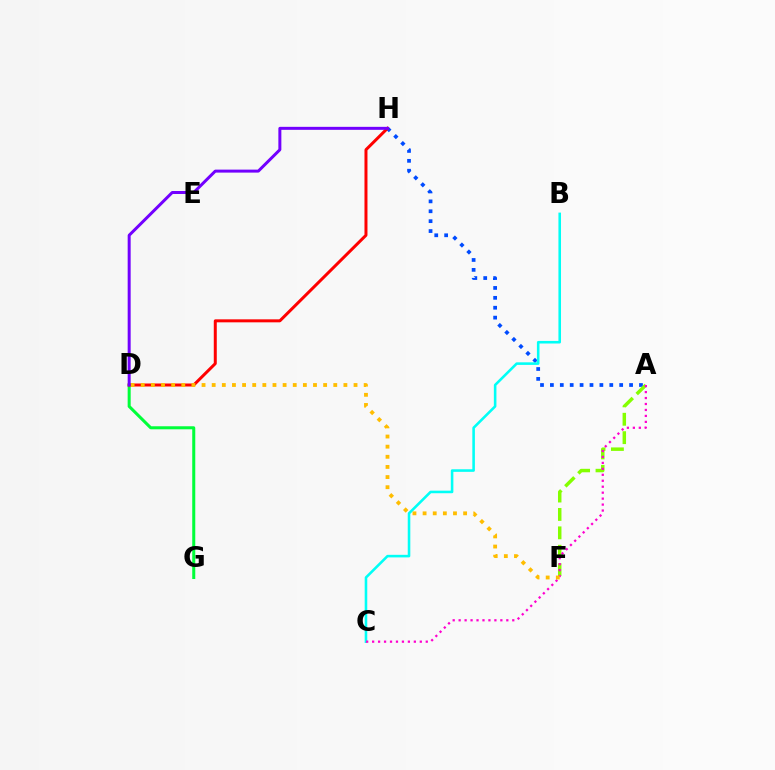{('D', 'G'): [{'color': '#00ff39', 'line_style': 'solid', 'thickness': 2.18}], ('A', 'H'): [{'color': '#004bff', 'line_style': 'dotted', 'thickness': 2.69}], ('B', 'C'): [{'color': '#00fff6', 'line_style': 'solid', 'thickness': 1.85}], ('A', 'F'): [{'color': '#84ff00', 'line_style': 'dashed', 'thickness': 2.5}], ('D', 'H'): [{'color': '#ff0000', 'line_style': 'solid', 'thickness': 2.16}, {'color': '#7200ff', 'line_style': 'solid', 'thickness': 2.15}], ('A', 'C'): [{'color': '#ff00cf', 'line_style': 'dotted', 'thickness': 1.62}], ('D', 'F'): [{'color': '#ffbd00', 'line_style': 'dotted', 'thickness': 2.75}]}